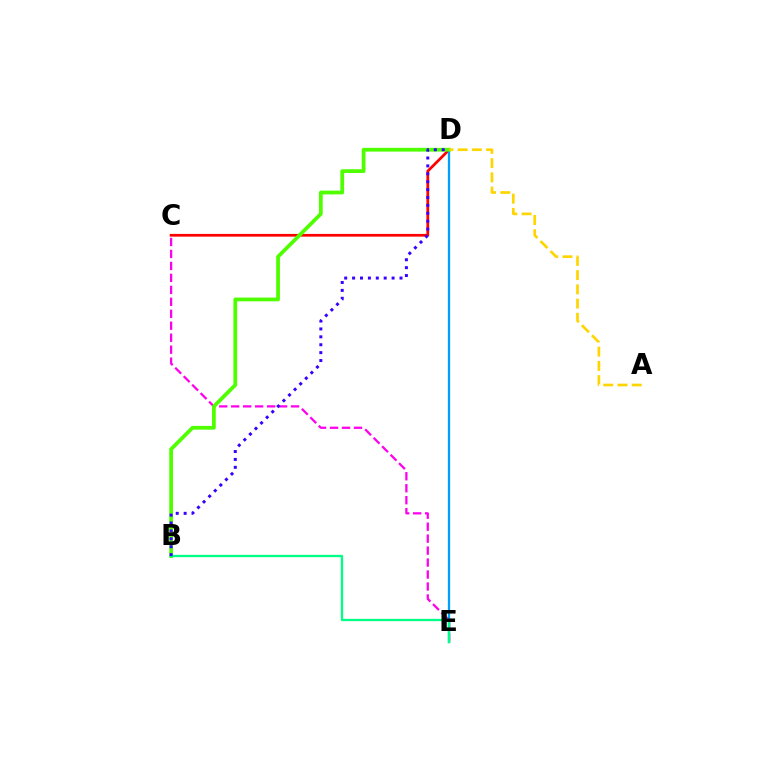{('C', 'D'): [{'color': '#ff0000', 'line_style': 'solid', 'thickness': 1.97}], ('C', 'E'): [{'color': '#ff00ed', 'line_style': 'dashed', 'thickness': 1.63}], ('D', 'E'): [{'color': '#009eff', 'line_style': 'solid', 'thickness': 1.66}], ('B', 'D'): [{'color': '#4fff00', 'line_style': 'solid', 'thickness': 2.71}, {'color': '#3700ff', 'line_style': 'dotted', 'thickness': 2.15}], ('A', 'D'): [{'color': '#ffd500', 'line_style': 'dashed', 'thickness': 1.93}], ('B', 'E'): [{'color': '#00ff86', 'line_style': 'solid', 'thickness': 1.66}]}